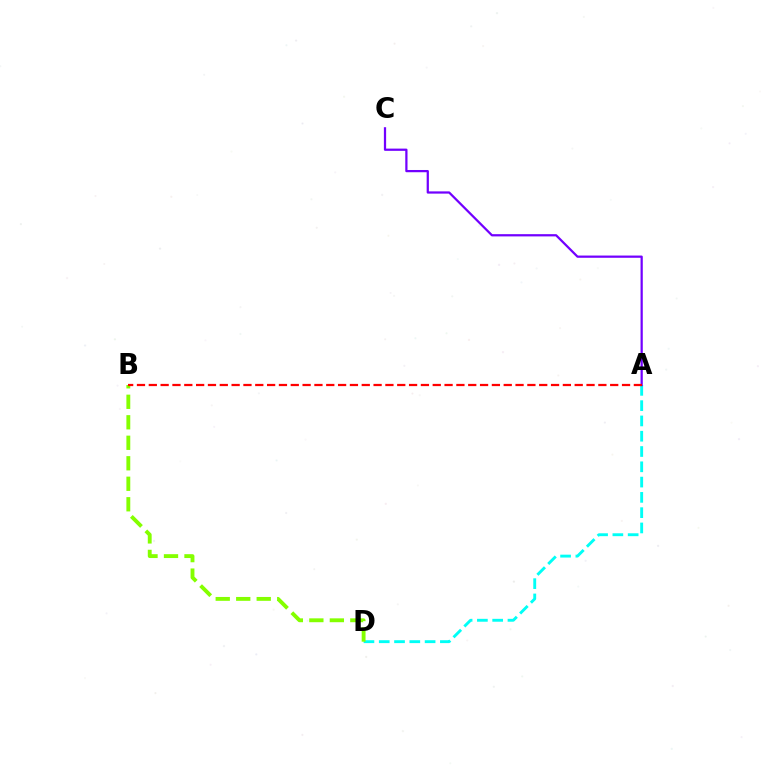{('A', 'D'): [{'color': '#00fff6', 'line_style': 'dashed', 'thickness': 2.08}], ('B', 'D'): [{'color': '#84ff00', 'line_style': 'dashed', 'thickness': 2.78}], ('A', 'C'): [{'color': '#7200ff', 'line_style': 'solid', 'thickness': 1.61}], ('A', 'B'): [{'color': '#ff0000', 'line_style': 'dashed', 'thickness': 1.61}]}